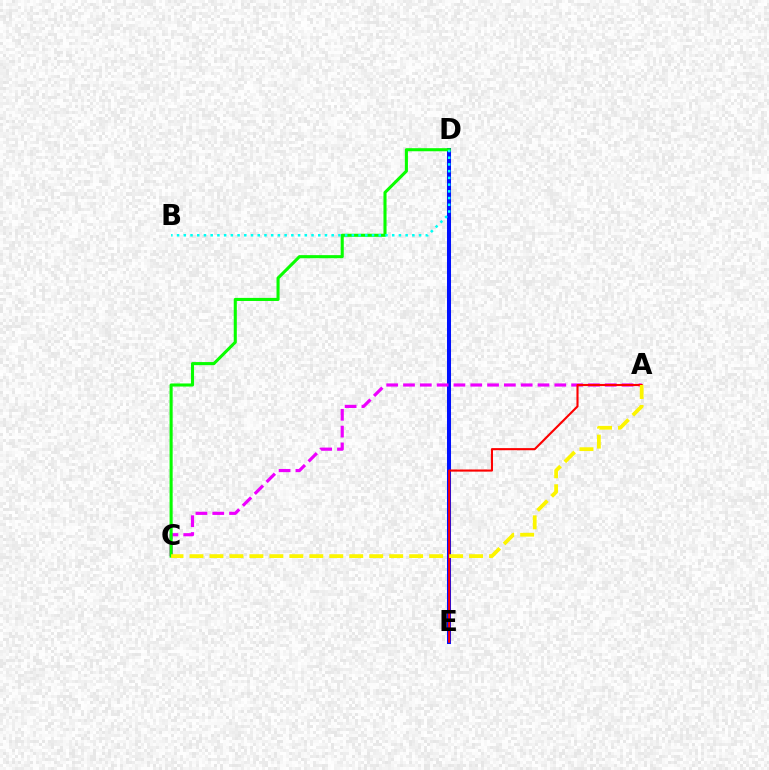{('D', 'E'): [{'color': '#0010ff', 'line_style': 'solid', 'thickness': 2.9}], ('A', 'C'): [{'color': '#ee00ff', 'line_style': 'dashed', 'thickness': 2.28}, {'color': '#fcf500', 'line_style': 'dashed', 'thickness': 2.71}], ('C', 'D'): [{'color': '#08ff00', 'line_style': 'solid', 'thickness': 2.22}], ('A', 'E'): [{'color': '#ff0000', 'line_style': 'solid', 'thickness': 1.52}], ('B', 'D'): [{'color': '#00fff6', 'line_style': 'dotted', 'thickness': 1.83}]}